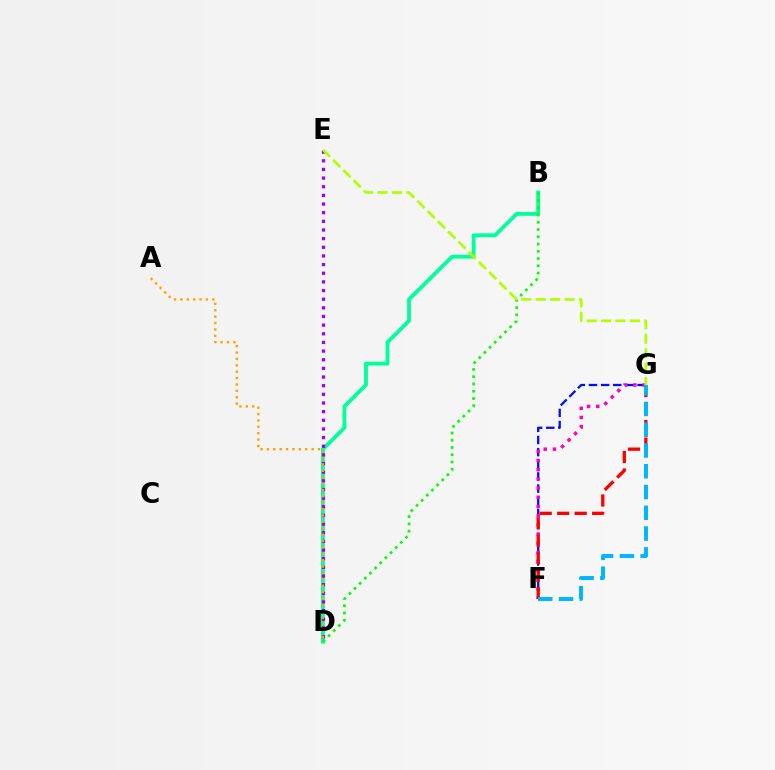{('B', 'D'): [{'color': '#00ff9d', 'line_style': 'solid', 'thickness': 2.76}, {'color': '#08ff00', 'line_style': 'dotted', 'thickness': 1.97}], ('D', 'E'): [{'color': '#9b00ff', 'line_style': 'dotted', 'thickness': 2.35}], ('F', 'G'): [{'color': '#0010ff', 'line_style': 'dashed', 'thickness': 1.65}, {'color': '#ff00bd', 'line_style': 'dotted', 'thickness': 2.5}, {'color': '#ff0000', 'line_style': 'dashed', 'thickness': 2.37}, {'color': '#00b5ff', 'line_style': 'dashed', 'thickness': 2.82}], ('A', 'D'): [{'color': '#ffa500', 'line_style': 'dotted', 'thickness': 1.73}], ('E', 'G'): [{'color': '#b3ff00', 'line_style': 'dashed', 'thickness': 1.96}]}